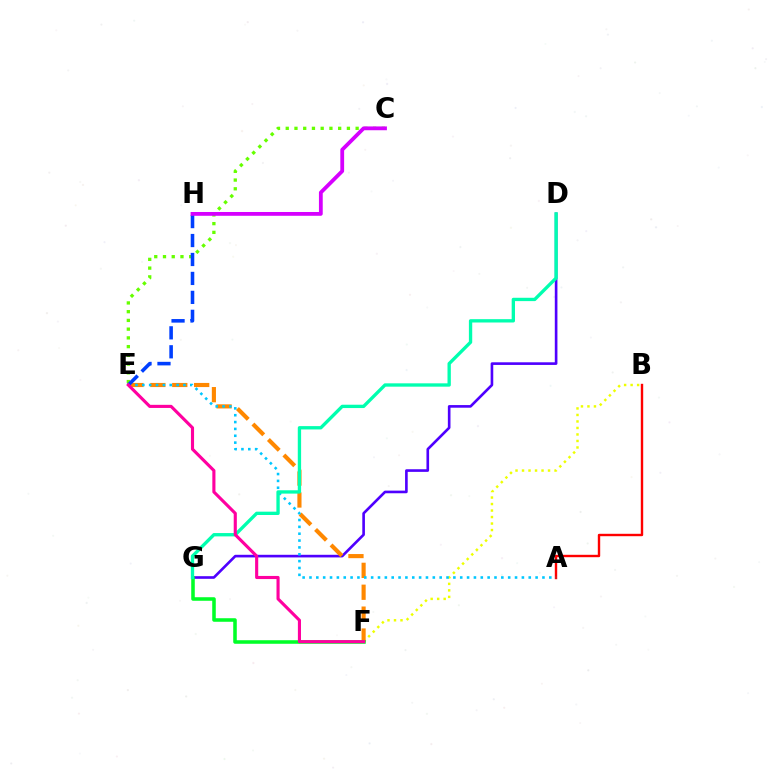{('D', 'G'): [{'color': '#4f00ff', 'line_style': 'solid', 'thickness': 1.9}, {'color': '#00ffaf', 'line_style': 'solid', 'thickness': 2.4}], ('C', 'E'): [{'color': '#66ff00', 'line_style': 'dotted', 'thickness': 2.37}], ('B', 'F'): [{'color': '#eeff00', 'line_style': 'dotted', 'thickness': 1.77}], ('E', 'F'): [{'color': '#ff8800', 'line_style': 'dashed', 'thickness': 2.97}, {'color': '#ff00a0', 'line_style': 'solid', 'thickness': 2.24}], ('A', 'B'): [{'color': '#ff0000', 'line_style': 'solid', 'thickness': 1.73}], ('A', 'E'): [{'color': '#00c7ff', 'line_style': 'dotted', 'thickness': 1.86}], ('F', 'G'): [{'color': '#00ff27', 'line_style': 'solid', 'thickness': 2.56}], ('E', 'H'): [{'color': '#003fff', 'line_style': 'dashed', 'thickness': 2.57}], ('C', 'H'): [{'color': '#d600ff', 'line_style': 'solid', 'thickness': 2.73}]}